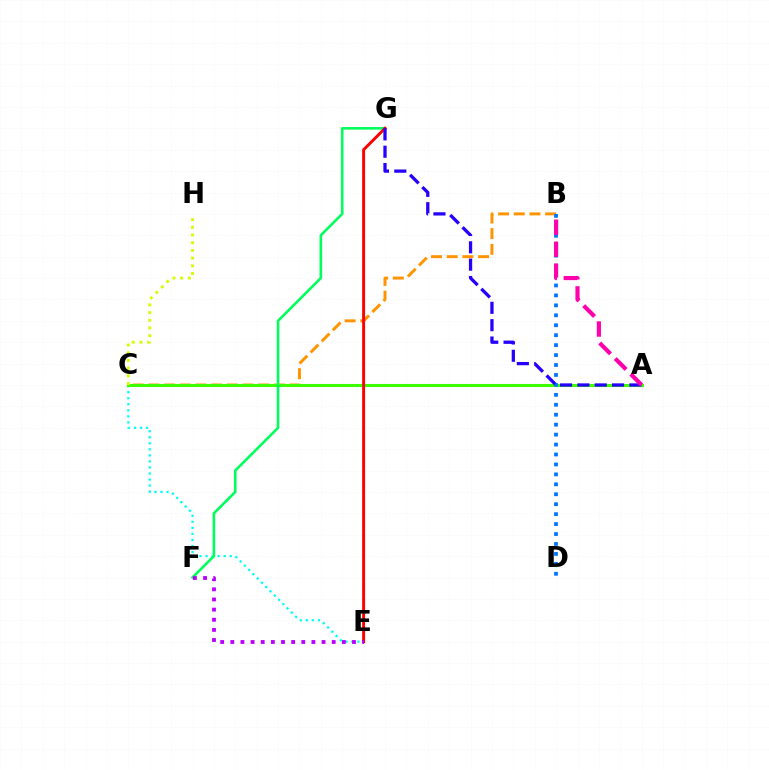{('B', 'C'): [{'color': '#ff9400', 'line_style': 'dashed', 'thickness': 2.13}], ('C', 'E'): [{'color': '#00fff6', 'line_style': 'dotted', 'thickness': 1.64}], ('A', 'C'): [{'color': '#3dff00', 'line_style': 'solid', 'thickness': 2.2}], ('B', 'D'): [{'color': '#0074ff', 'line_style': 'dotted', 'thickness': 2.7}], ('F', 'G'): [{'color': '#00ff5c', 'line_style': 'solid', 'thickness': 1.88}], ('E', 'G'): [{'color': '#ff0000', 'line_style': 'solid', 'thickness': 2.12}], ('C', 'H'): [{'color': '#d1ff00', 'line_style': 'dotted', 'thickness': 2.09}], ('A', 'G'): [{'color': '#2500ff', 'line_style': 'dashed', 'thickness': 2.36}], ('E', 'F'): [{'color': '#b900ff', 'line_style': 'dotted', 'thickness': 2.75}], ('A', 'B'): [{'color': '#ff00ac', 'line_style': 'dashed', 'thickness': 2.99}]}